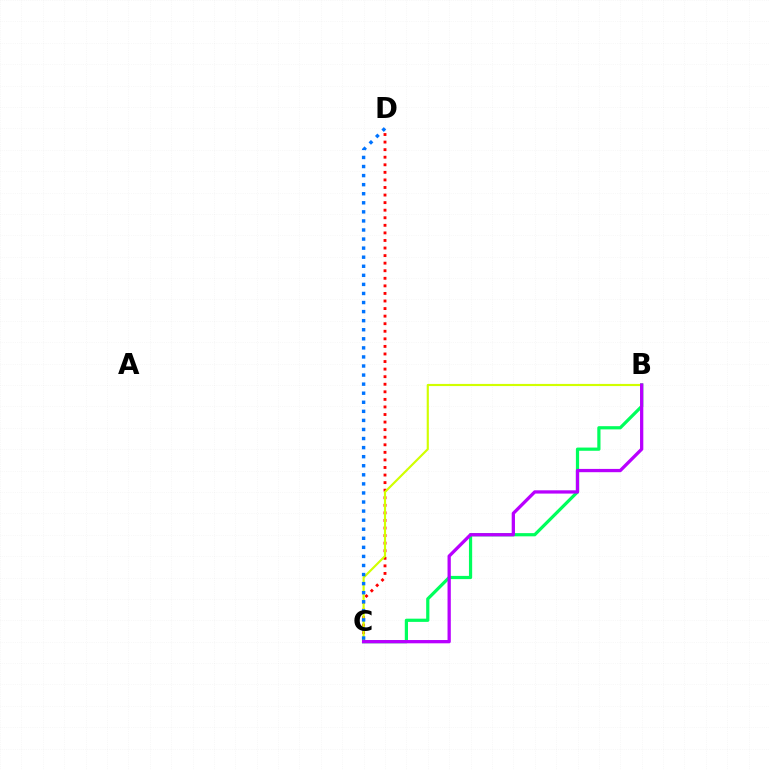{('C', 'D'): [{'color': '#ff0000', 'line_style': 'dotted', 'thickness': 2.06}, {'color': '#0074ff', 'line_style': 'dotted', 'thickness': 2.46}], ('B', 'C'): [{'color': '#d1ff00', 'line_style': 'solid', 'thickness': 1.55}, {'color': '#00ff5c', 'line_style': 'solid', 'thickness': 2.31}, {'color': '#b900ff', 'line_style': 'solid', 'thickness': 2.36}]}